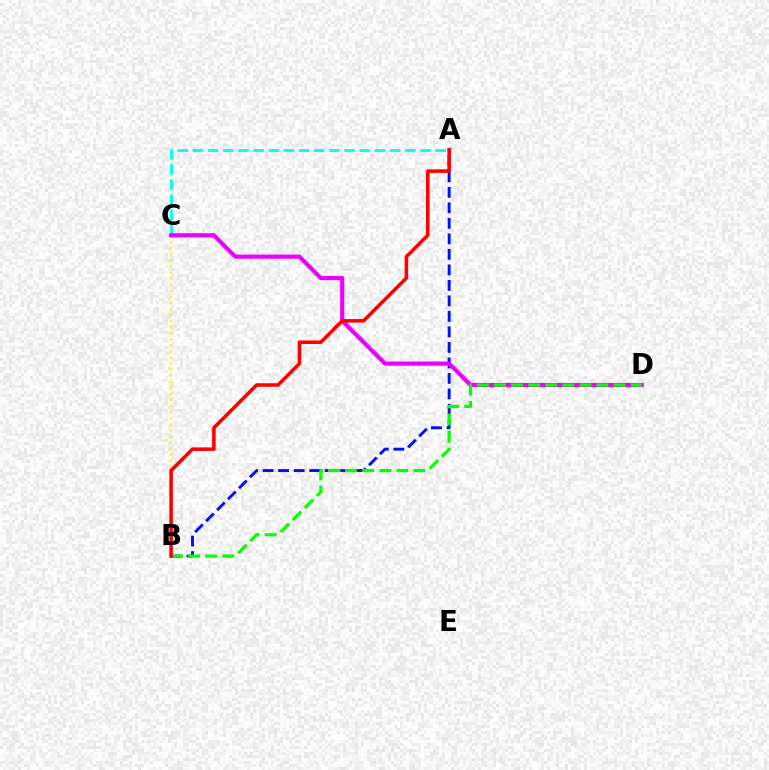{('B', 'C'): [{'color': '#fcf500', 'line_style': 'dotted', 'thickness': 1.65}], ('A', 'C'): [{'color': '#00fff6', 'line_style': 'dashed', 'thickness': 2.06}], ('A', 'B'): [{'color': '#0010ff', 'line_style': 'dashed', 'thickness': 2.11}, {'color': '#ff0000', 'line_style': 'solid', 'thickness': 2.54}], ('C', 'D'): [{'color': '#ee00ff', 'line_style': 'solid', 'thickness': 3.0}], ('B', 'D'): [{'color': '#08ff00', 'line_style': 'dashed', 'thickness': 2.32}]}